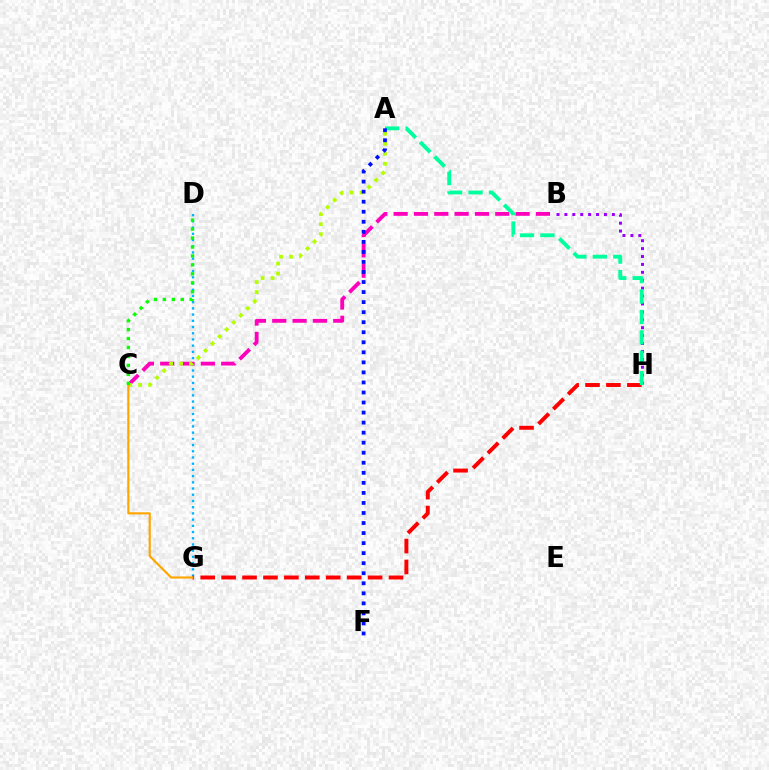{('B', 'H'): [{'color': '#9b00ff', 'line_style': 'dotted', 'thickness': 2.15}], ('D', 'G'): [{'color': '#00b5ff', 'line_style': 'dotted', 'thickness': 1.69}], ('B', 'C'): [{'color': '#ff00bd', 'line_style': 'dashed', 'thickness': 2.76}], ('A', 'C'): [{'color': '#b3ff00', 'line_style': 'dotted', 'thickness': 2.71}], ('G', 'H'): [{'color': '#ff0000', 'line_style': 'dashed', 'thickness': 2.84}], ('C', 'G'): [{'color': '#ffa500', 'line_style': 'solid', 'thickness': 1.54}], ('A', 'H'): [{'color': '#00ff9d', 'line_style': 'dashed', 'thickness': 2.77}], ('A', 'F'): [{'color': '#0010ff', 'line_style': 'dotted', 'thickness': 2.73}], ('C', 'D'): [{'color': '#08ff00', 'line_style': 'dotted', 'thickness': 2.43}]}